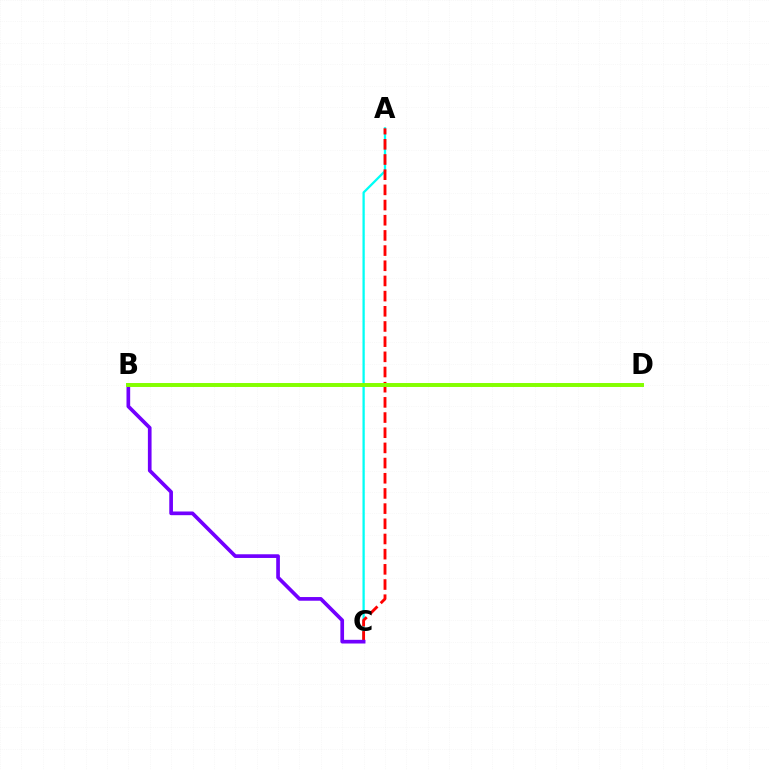{('A', 'C'): [{'color': '#00fff6', 'line_style': 'solid', 'thickness': 1.65}, {'color': '#ff0000', 'line_style': 'dashed', 'thickness': 2.06}], ('B', 'C'): [{'color': '#7200ff', 'line_style': 'solid', 'thickness': 2.65}], ('B', 'D'): [{'color': '#84ff00', 'line_style': 'solid', 'thickness': 2.84}]}